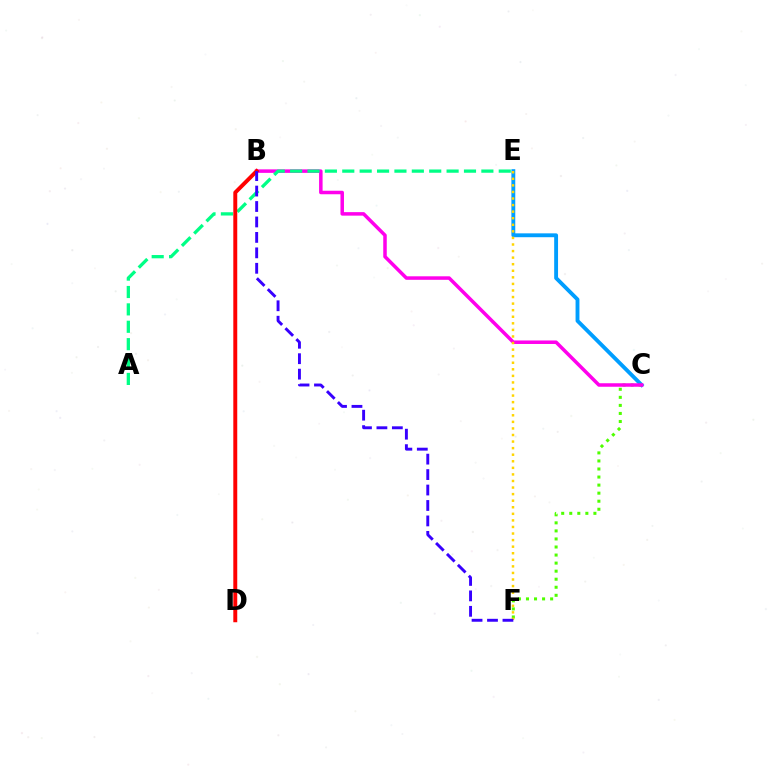{('C', 'F'): [{'color': '#4fff00', 'line_style': 'dotted', 'thickness': 2.19}], ('C', 'E'): [{'color': '#009eff', 'line_style': 'solid', 'thickness': 2.78}], ('B', 'C'): [{'color': '#ff00ed', 'line_style': 'solid', 'thickness': 2.53}], ('A', 'E'): [{'color': '#00ff86', 'line_style': 'dashed', 'thickness': 2.36}], ('E', 'F'): [{'color': '#ffd500', 'line_style': 'dotted', 'thickness': 1.78}], ('B', 'D'): [{'color': '#ff0000', 'line_style': 'solid', 'thickness': 2.84}], ('B', 'F'): [{'color': '#3700ff', 'line_style': 'dashed', 'thickness': 2.1}]}